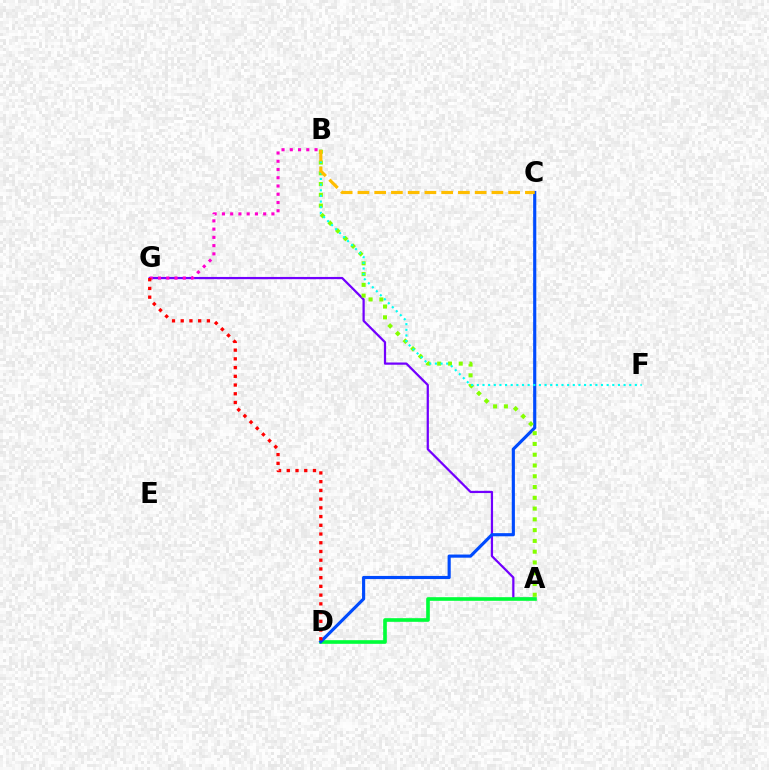{('A', 'G'): [{'color': '#7200ff', 'line_style': 'solid', 'thickness': 1.61}], ('A', 'D'): [{'color': '#00ff39', 'line_style': 'solid', 'thickness': 2.62}], ('C', 'D'): [{'color': '#004bff', 'line_style': 'solid', 'thickness': 2.26}], ('A', 'B'): [{'color': '#84ff00', 'line_style': 'dotted', 'thickness': 2.93}], ('B', 'F'): [{'color': '#00fff6', 'line_style': 'dotted', 'thickness': 1.53}], ('B', 'G'): [{'color': '#ff00cf', 'line_style': 'dotted', 'thickness': 2.24}], ('D', 'G'): [{'color': '#ff0000', 'line_style': 'dotted', 'thickness': 2.37}], ('B', 'C'): [{'color': '#ffbd00', 'line_style': 'dashed', 'thickness': 2.28}]}